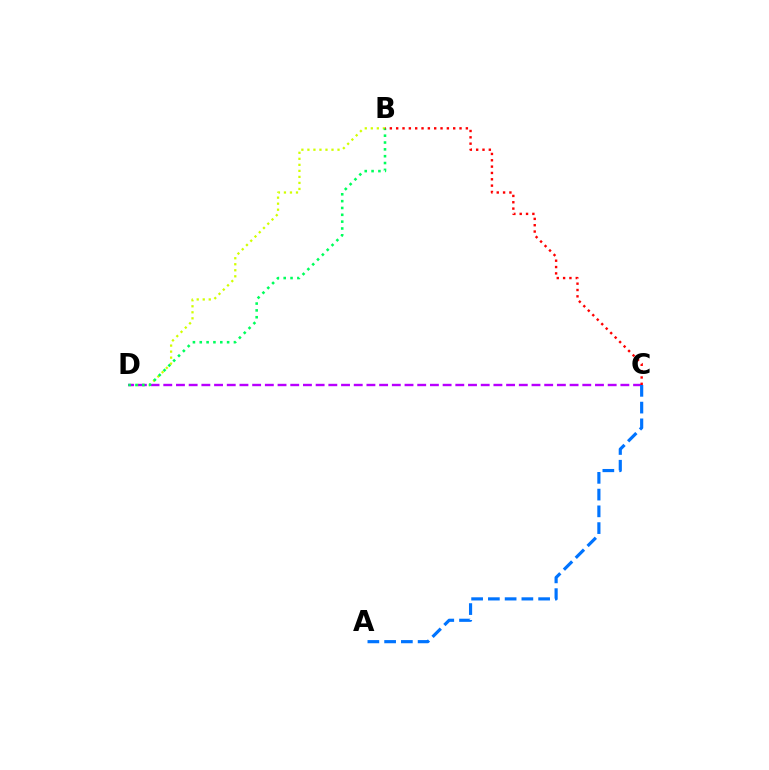{('B', 'D'): [{'color': '#d1ff00', 'line_style': 'dotted', 'thickness': 1.64}, {'color': '#00ff5c', 'line_style': 'dotted', 'thickness': 1.86}], ('C', 'D'): [{'color': '#b900ff', 'line_style': 'dashed', 'thickness': 1.72}], ('A', 'C'): [{'color': '#0074ff', 'line_style': 'dashed', 'thickness': 2.28}], ('B', 'C'): [{'color': '#ff0000', 'line_style': 'dotted', 'thickness': 1.72}]}